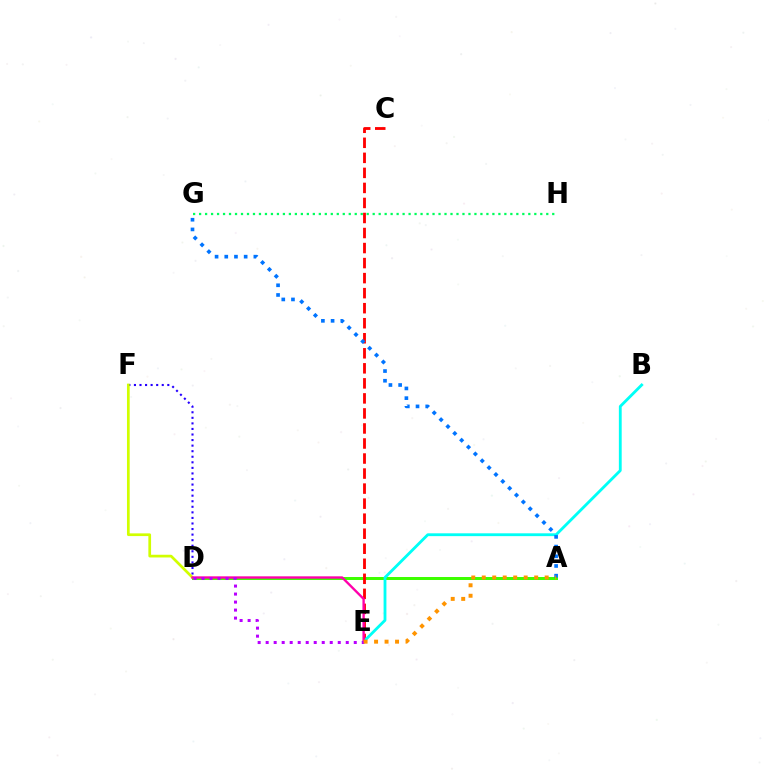{('D', 'F'): [{'color': '#2500ff', 'line_style': 'dotted', 'thickness': 1.51}, {'color': '#d1ff00', 'line_style': 'solid', 'thickness': 1.95}], ('A', 'D'): [{'color': '#3dff00', 'line_style': 'solid', 'thickness': 2.15}], ('G', 'H'): [{'color': '#00ff5c', 'line_style': 'dotted', 'thickness': 1.63}], ('C', 'E'): [{'color': '#ff0000', 'line_style': 'dashed', 'thickness': 2.04}], ('B', 'E'): [{'color': '#00fff6', 'line_style': 'solid', 'thickness': 2.04}], ('D', 'E'): [{'color': '#ff00ac', 'line_style': 'solid', 'thickness': 1.7}, {'color': '#b900ff', 'line_style': 'dotted', 'thickness': 2.18}], ('A', 'G'): [{'color': '#0074ff', 'line_style': 'dotted', 'thickness': 2.63}], ('A', 'E'): [{'color': '#ff9400', 'line_style': 'dotted', 'thickness': 2.85}]}